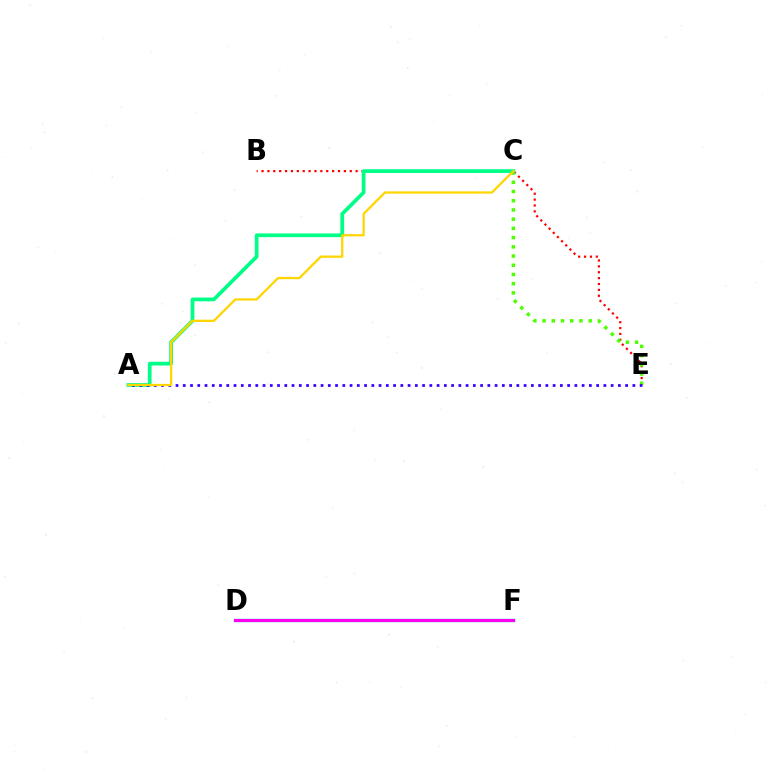{('B', 'E'): [{'color': '#ff0000', 'line_style': 'dotted', 'thickness': 1.6}], ('D', 'F'): [{'color': '#009eff', 'line_style': 'solid', 'thickness': 2.38}, {'color': '#ff00ed', 'line_style': 'solid', 'thickness': 2.19}], ('C', 'E'): [{'color': '#4fff00', 'line_style': 'dotted', 'thickness': 2.5}], ('A', 'C'): [{'color': '#00ff86', 'line_style': 'solid', 'thickness': 2.69}, {'color': '#ffd500', 'line_style': 'solid', 'thickness': 1.63}], ('A', 'E'): [{'color': '#3700ff', 'line_style': 'dotted', 'thickness': 1.97}]}